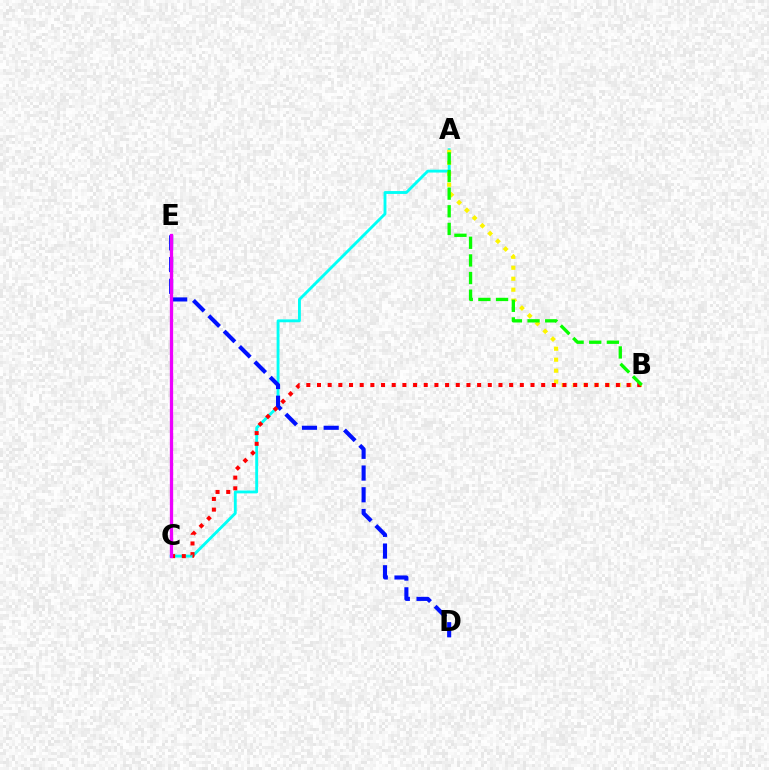{('A', 'C'): [{'color': '#00fff6', 'line_style': 'solid', 'thickness': 2.06}], ('A', 'B'): [{'color': '#fcf500', 'line_style': 'dotted', 'thickness': 2.98}, {'color': '#08ff00', 'line_style': 'dashed', 'thickness': 2.4}], ('D', 'E'): [{'color': '#0010ff', 'line_style': 'dashed', 'thickness': 2.95}], ('B', 'C'): [{'color': '#ff0000', 'line_style': 'dotted', 'thickness': 2.9}], ('C', 'E'): [{'color': '#ee00ff', 'line_style': 'solid', 'thickness': 2.36}]}